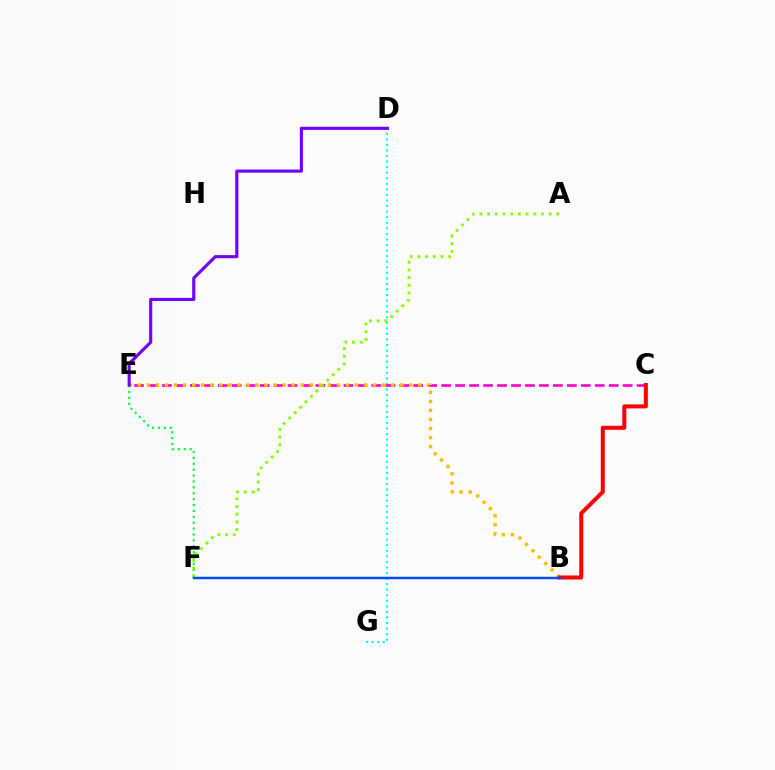{('D', 'G'): [{'color': '#00fff6', 'line_style': 'dotted', 'thickness': 1.51}], ('C', 'E'): [{'color': '#ff00cf', 'line_style': 'dashed', 'thickness': 1.9}], ('B', 'E'): [{'color': '#ffbd00', 'line_style': 'dotted', 'thickness': 2.46}], ('E', 'F'): [{'color': '#00ff39', 'line_style': 'dotted', 'thickness': 1.6}], ('B', 'C'): [{'color': '#ff0000', 'line_style': 'solid', 'thickness': 2.89}], ('D', 'E'): [{'color': '#7200ff', 'line_style': 'solid', 'thickness': 2.24}], ('A', 'F'): [{'color': '#84ff00', 'line_style': 'dotted', 'thickness': 2.09}], ('B', 'F'): [{'color': '#004bff', 'line_style': 'solid', 'thickness': 1.79}]}